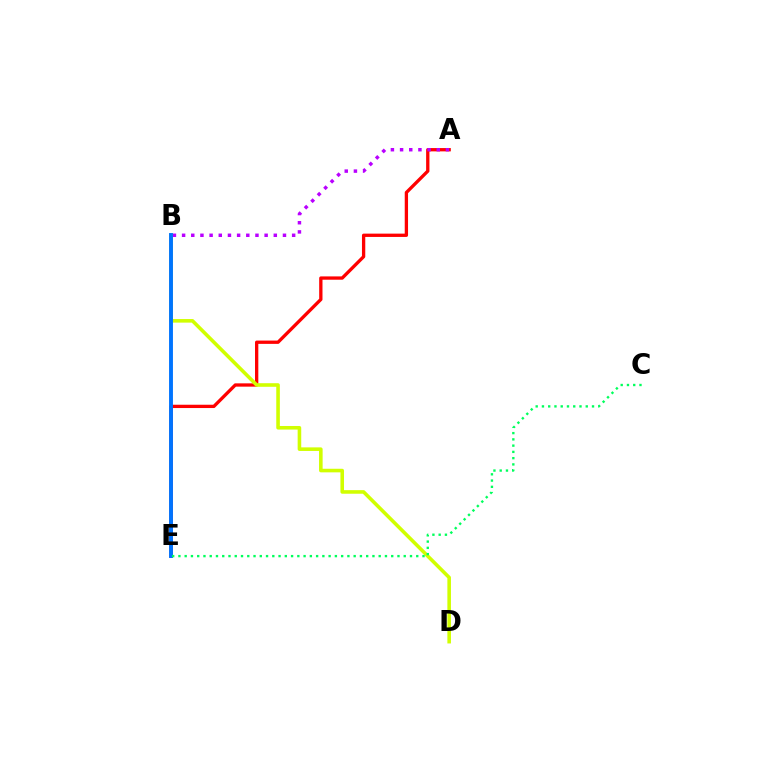{('A', 'E'): [{'color': '#ff0000', 'line_style': 'solid', 'thickness': 2.38}], ('A', 'B'): [{'color': '#b900ff', 'line_style': 'dotted', 'thickness': 2.49}], ('B', 'D'): [{'color': '#d1ff00', 'line_style': 'solid', 'thickness': 2.58}], ('B', 'E'): [{'color': '#0074ff', 'line_style': 'solid', 'thickness': 2.8}], ('C', 'E'): [{'color': '#00ff5c', 'line_style': 'dotted', 'thickness': 1.7}]}